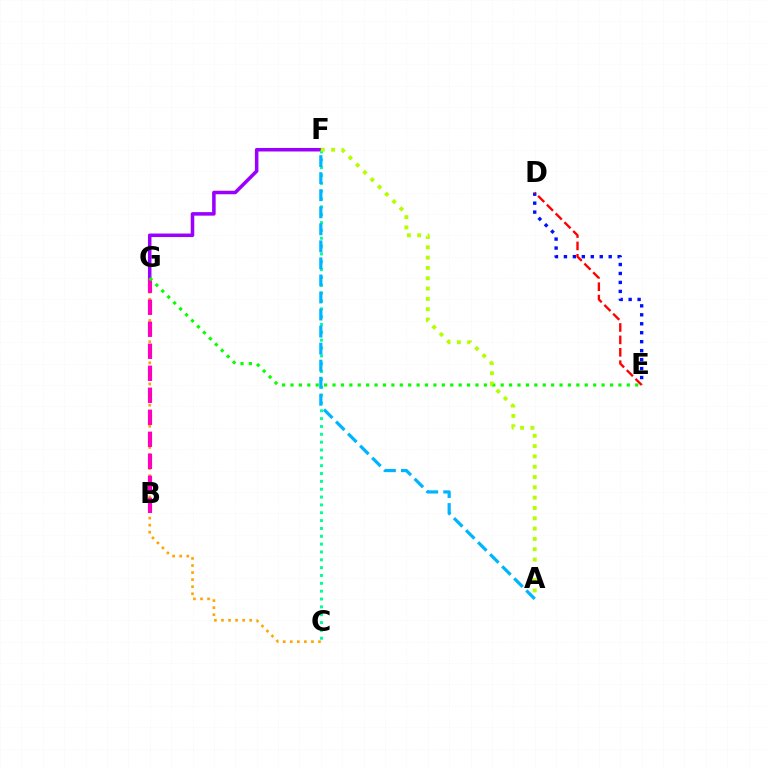{('D', 'E'): [{'color': '#0010ff', 'line_style': 'dotted', 'thickness': 2.43}, {'color': '#ff0000', 'line_style': 'dashed', 'thickness': 1.69}], ('C', 'G'): [{'color': '#ffa500', 'line_style': 'dotted', 'thickness': 1.92}], ('F', 'G'): [{'color': '#9b00ff', 'line_style': 'solid', 'thickness': 2.54}], ('C', 'F'): [{'color': '#00ff9d', 'line_style': 'dotted', 'thickness': 2.13}], ('B', 'G'): [{'color': '#ff00bd', 'line_style': 'dashed', 'thickness': 2.99}], ('A', 'F'): [{'color': '#00b5ff', 'line_style': 'dashed', 'thickness': 2.32}, {'color': '#b3ff00', 'line_style': 'dotted', 'thickness': 2.8}], ('E', 'G'): [{'color': '#08ff00', 'line_style': 'dotted', 'thickness': 2.28}]}